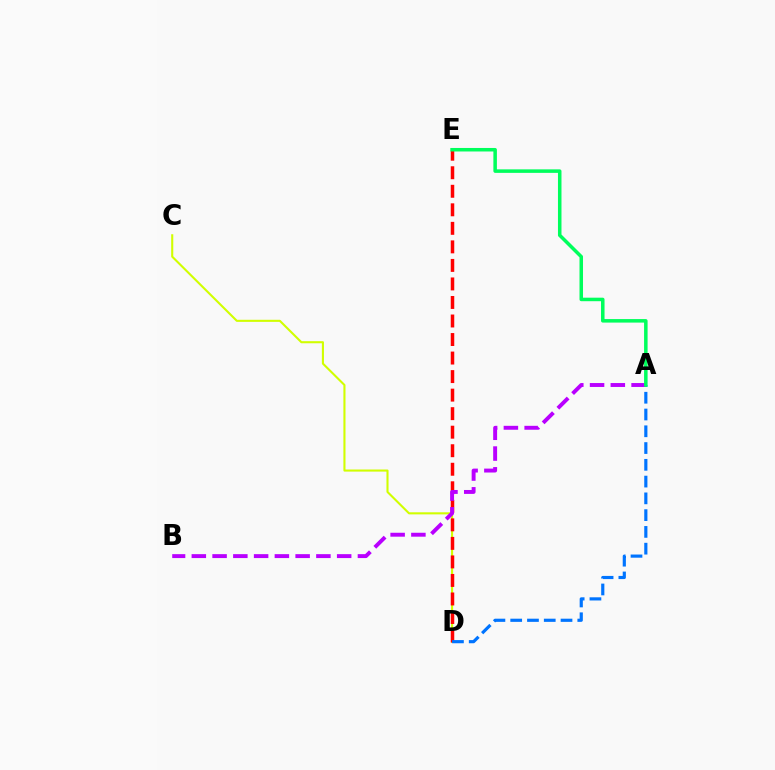{('C', 'D'): [{'color': '#d1ff00', 'line_style': 'solid', 'thickness': 1.51}], ('D', 'E'): [{'color': '#ff0000', 'line_style': 'dashed', 'thickness': 2.52}], ('A', 'D'): [{'color': '#0074ff', 'line_style': 'dashed', 'thickness': 2.28}], ('A', 'B'): [{'color': '#b900ff', 'line_style': 'dashed', 'thickness': 2.82}], ('A', 'E'): [{'color': '#00ff5c', 'line_style': 'solid', 'thickness': 2.53}]}